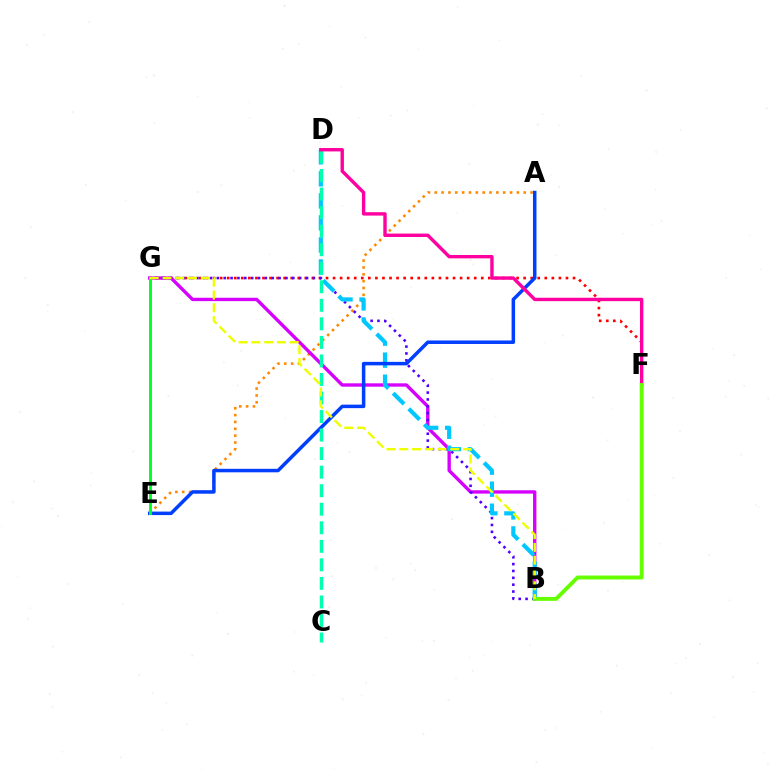{('F', 'G'): [{'color': '#ff0000', 'line_style': 'dotted', 'thickness': 1.92}], ('A', 'E'): [{'color': '#ff8800', 'line_style': 'dotted', 'thickness': 1.86}, {'color': '#003fff', 'line_style': 'solid', 'thickness': 2.52}], ('B', 'G'): [{'color': '#d600ff', 'line_style': 'solid', 'thickness': 2.42}, {'color': '#4f00ff', 'line_style': 'dotted', 'thickness': 1.86}, {'color': '#eeff00', 'line_style': 'dashed', 'thickness': 1.74}], ('B', 'D'): [{'color': '#00c7ff', 'line_style': 'dashed', 'thickness': 2.99}], ('C', 'D'): [{'color': '#00ffaf', 'line_style': 'dashed', 'thickness': 2.52}], ('D', 'F'): [{'color': '#ff00a0', 'line_style': 'solid', 'thickness': 2.44}], ('E', 'G'): [{'color': '#00ff27', 'line_style': 'solid', 'thickness': 2.1}], ('B', 'F'): [{'color': '#66ff00', 'line_style': 'solid', 'thickness': 2.82}]}